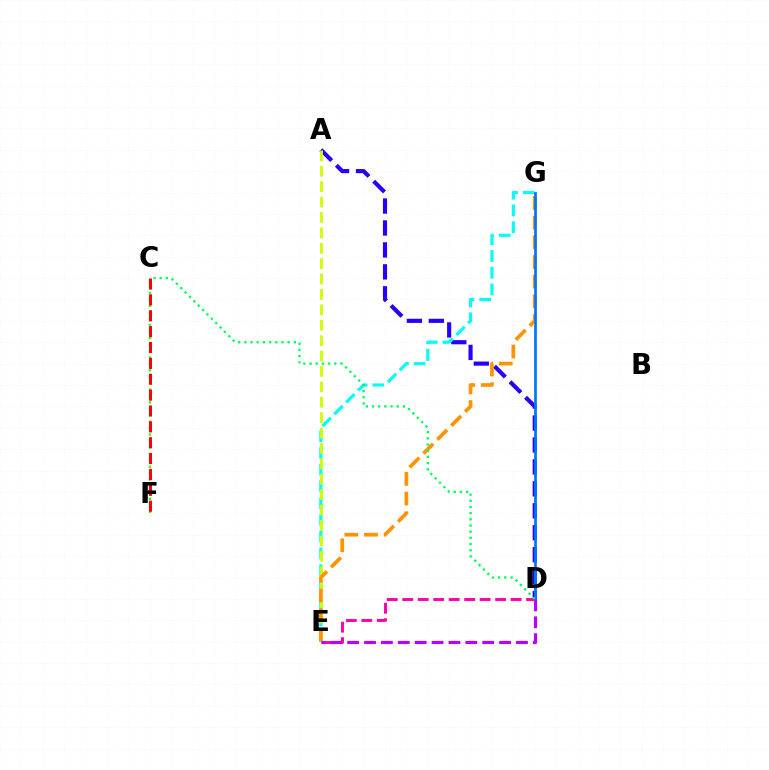{('A', 'D'): [{'color': '#2500ff', 'line_style': 'dashed', 'thickness': 2.98}], ('E', 'G'): [{'color': '#00fff6', 'line_style': 'dashed', 'thickness': 2.27}, {'color': '#ff9400', 'line_style': 'dashed', 'thickness': 2.67}], ('A', 'E'): [{'color': '#d1ff00', 'line_style': 'dashed', 'thickness': 2.09}], ('D', 'E'): [{'color': '#ff00ac', 'line_style': 'dashed', 'thickness': 2.1}, {'color': '#b900ff', 'line_style': 'dashed', 'thickness': 2.29}], ('C', 'F'): [{'color': '#3dff00', 'line_style': 'dotted', 'thickness': 1.75}, {'color': '#ff0000', 'line_style': 'dashed', 'thickness': 2.16}], ('D', 'G'): [{'color': '#0074ff', 'line_style': 'solid', 'thickness': 1.94}], ('C', 'D'): [{'color': '#00ff5c', 'line_style': 'dotted', 'thickness': 1.68}]}